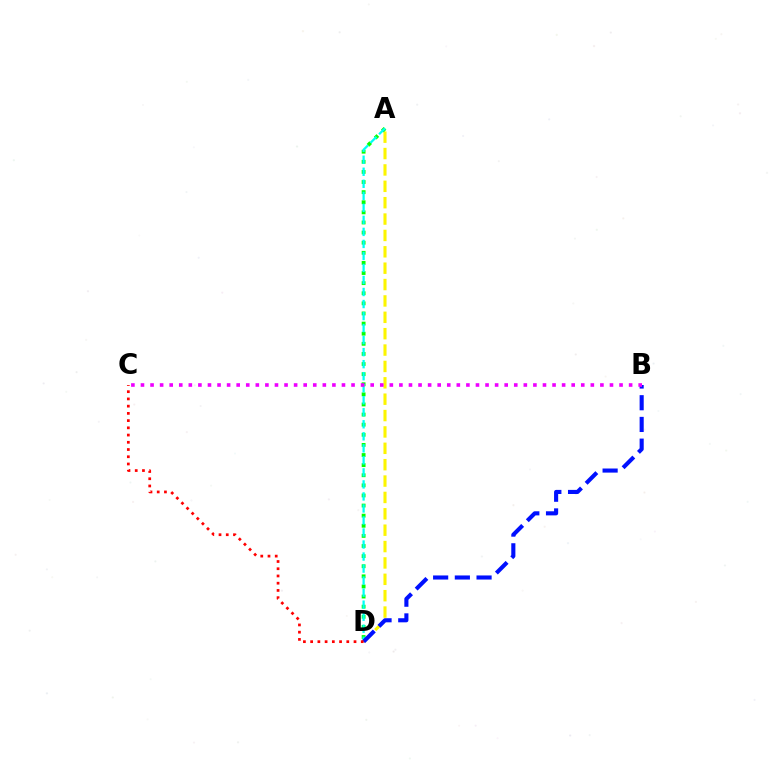{('A', 'D'): [{'color': '#fcf500', 'line_style': 'dashed', 'thickness': 2.22}, {'color': '#08ff00', 'line_style': 'dotted', 'thickness': 2.75}, {'color': '#00fff6', 'line_style': 'dashed', 'thickness': 1.63}], ('B', 'D'): [{'color': '#0010ff', 'line_style': 'dashed', 'thickness': 2.95}], ('B', 'C'): [{'color': '#ee00ff', 'line_style': 'dotted', 'thickness': 2.6}], ('C', 'D'): [{'color': '#ff0000', 'line_style': 'dotted', 'thickness': 1.96}]}